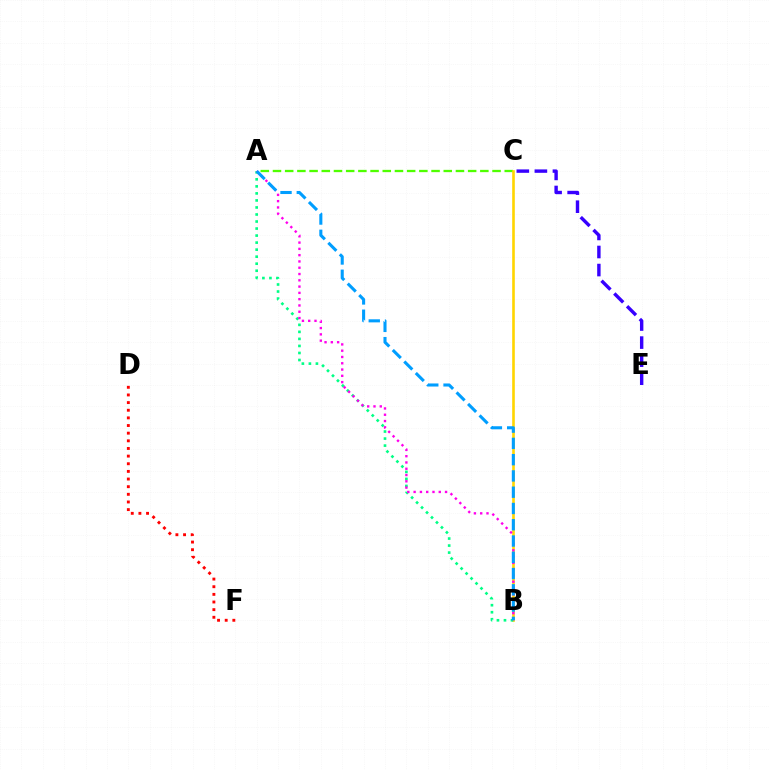{('C', 'E'): [{'color': '#3700ff', 'line_style': 'dashed', 'thickness': 2.45}], ('A', 'C'): [{'color': '#4fff00', 'line_style': 'dashed', 'thickness': 1.66}], ('B', 'C'): [{'color': '#ffd500', 'line_style': 'solid', 'thickness': 1.89}], ('D', 'F'): [{'color': '#ff0000', 'line_style': 'dotted', 'thickness': 2.08}], ('A', 'B'): [{'color': '#00ff86', 'line_style': 'dotted', 'thickness': 1.91}, {'color': '#ff00ed', 'line_style': 'dotted', 'thickness': 1.71}, {'color': '#009eff', 'line_style': 'dashed', 'thickness': 2.21}]}